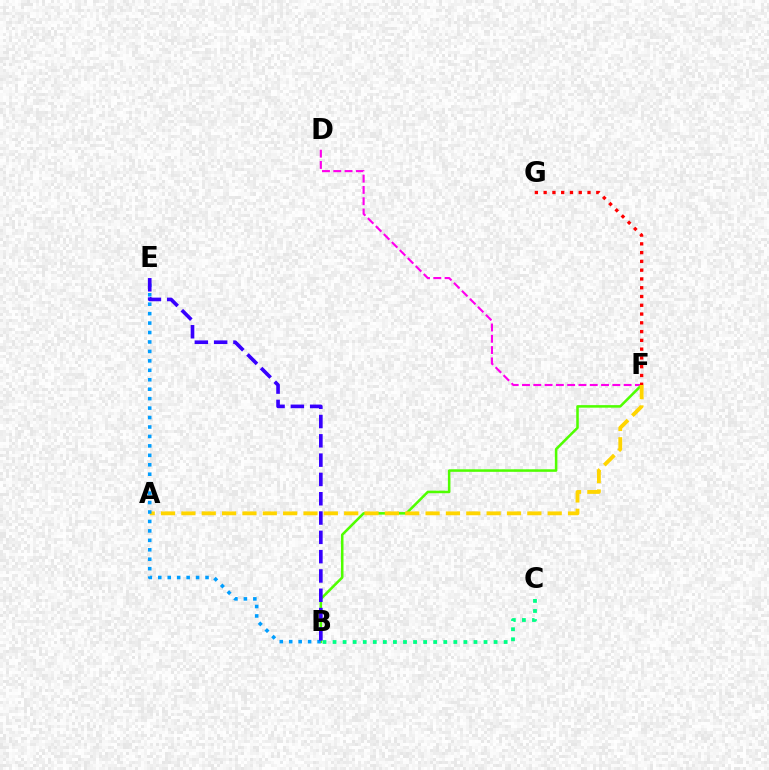{('B', 'C'): [{'color': '#00ff86', 'line_style': 'dotted', 'thickness': 2.73}], ('D', 'F'): [{'color': '#ff00ed', 'line_style': 'dashed', 'thickness': 1.53}], ('B', 'F'): [{'color': '#4fff00', 'line_style': 'solid', 'thickness': 1.83}], ('A', 'F'): [{'color': '#ffd500', 'line_style': 'dashed', 'thickness': 2.76}], ('B', 'E'): [{'color': '#009eff', 'line_style': 'dotted', 'thickness': 2.57}, {'color': '#3700ff', 'line_style': 'dashed', 'thickness': 2.62}], ('F', 'G'): [{'color': '#ff0000', 'line_style': 'dotted', 'thickness': 2.38}]}